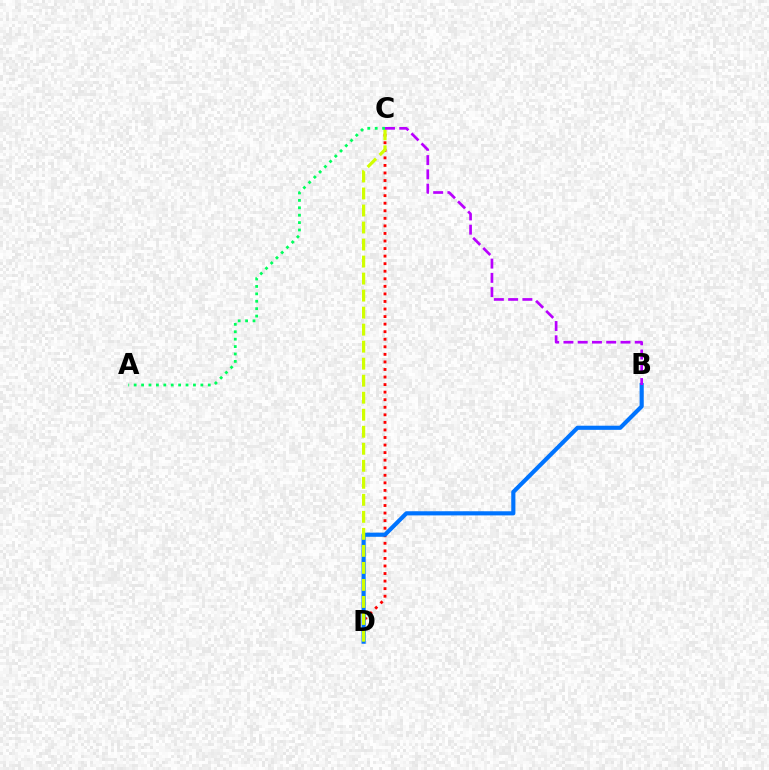{('C', 'D'): [{'color': '#ff0000', 'line_style': 'dotted', 'thickness': 2.05}, {'color': '#d1ff00', 'line_style': 'dashed', 'thickness': 2.31}], ('B', 'D'): [{'color': '#0074ff', 'line_style': 'solid', 'thickness': 2.98}], ('B', 'C'): [{'color': '#b900ff', 'line_style': 'dashed', 'thickness': 1.94}], ('A', 'C'): [{'color': '#00ff5c', 'line_style': 'dotted', 'thickness': 2.01}]}